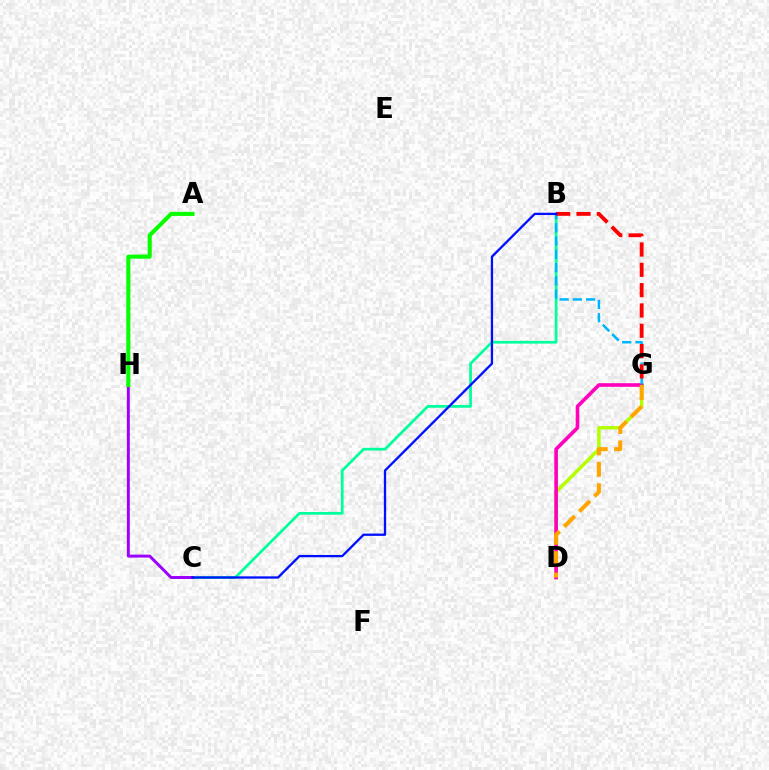{('D', 'G'): [{'color': '#b3ff00', 'line_style': 'solid', 'thickness': 2.5}, {'color': '#ff00bd', 'line_style': 'solid', 'thickness': 2.61}, {'color': '#ffa500', 'line_style': 'dashed', 'thickness': 2.91}], ('B', 'C'): [{'color': '#00ff9d', 'line_style': 'solid', 'thickness': 1.97}, {'color': '#0010ff', 'line_style': 'solid', 'thickness': 1.66}], ('C', 'H'): [{'color': '#9b00ff', 'line_style': 'solid', 'thickness': 2.13}], ('B', 'G'): [{'color': '#00b5ff', 'line_style': 'dashed', 'thickness': 1.8}, {'color': '#ff0000', 'line_style': 'dashed', 'thickness': 2.76}], ('A', 'H'): [{'color': '#08ff00', 'line_style': 'solid', 'thickness': 2.94}]}